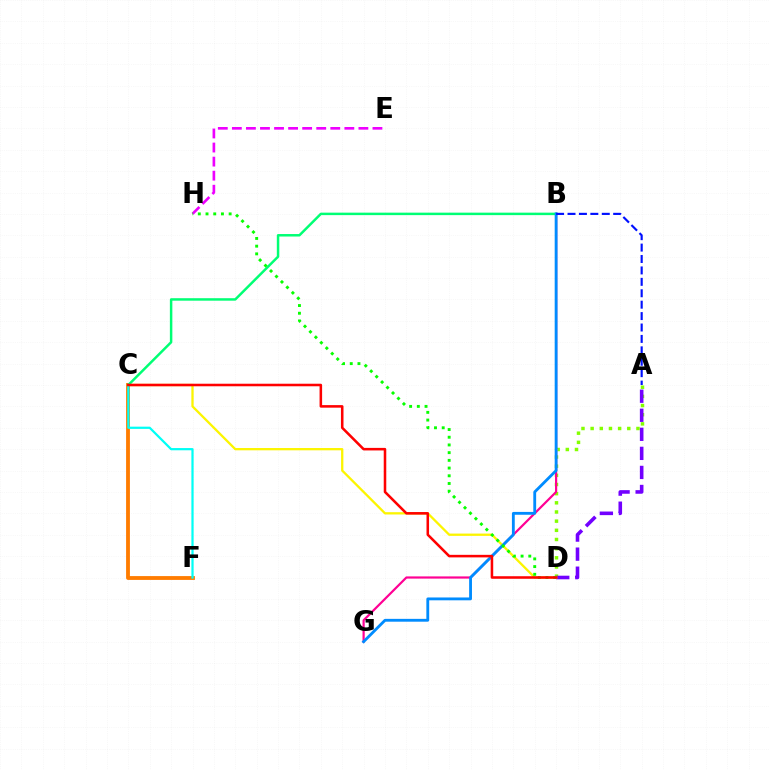{('A', 'D'): [{'color': '#84ff00', 'line_style': 'dotted', 'thickness': 2.49}, {'color': '#7200ff', 'line_style': 'dashed', 'thickness': 2.59}], ('B', 'G'): [{'color': '#ff0094', 'line_style': 'solid', 'thickness': 1.58}, {'color': '#008cff', 'line_style': 'solid', 'thickness': 2.04}], ('C', 'D'): [{'color': '#fcf500', 'line_style': 'solid', 'thickness': 1.65}, {'color': '#ff0000', 'line_style': 'solid', 'thickness': 1.84}], ('E', 'H'): [{'color': '#ee00ff', 'line_style': 'dashed', 'thickness': 1.91}], ('C', 'F'): [{'color': '#ff7c00', 'line_style': 'solid', 'thickness': 2.76}, {'color': '#00fff6', 'line_style': 'solid', 'thickness': 1.6}], ('B', 'C'): [{'color': '#00ff74', 'line_style': 'solid', 'thickness': 1.79}], ('A', 'B'): [{'color': '#0010ff', 'line_style': 'dashed', 'thickness': 1.55}], ('D', 'H'): [{'color': '#08ff00', 'line_style': 'dotted', 'thickness': 2.09}]}